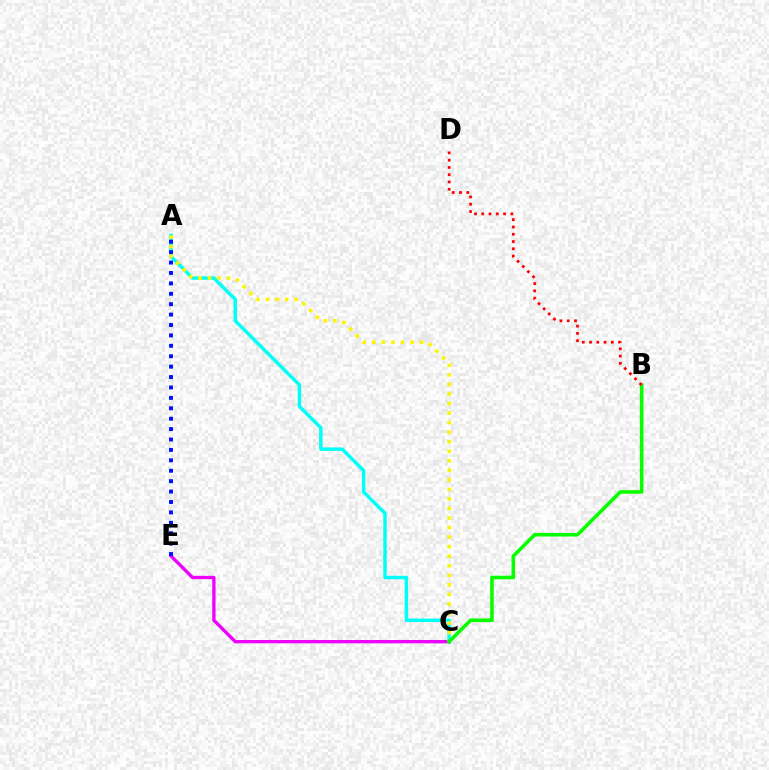{('C', 'E'): [{'color': '#ee00ff', 'line_style': 'solid', 'thickness': 2.39}], ('A', 'C'): [{'color': '#00fff6', 'line_style': 'solid', 'thickness': 2.49}, {'color': '#fcf500', 'line_style': 'dotted', 'thickness': 2.59}], ('A', 'E'): [{'color': '#0010ff', 'line_style': 'dotted', 'thickness': 2.83}], ('B', 'C'): [{'color': '#08ff00', 'line_style': 'solid', 'thickness': 2.58}], ('B', 'D'): [{'color': '#ff0000', 'line_style': 'dotted', 'thickness': 1.98}]}